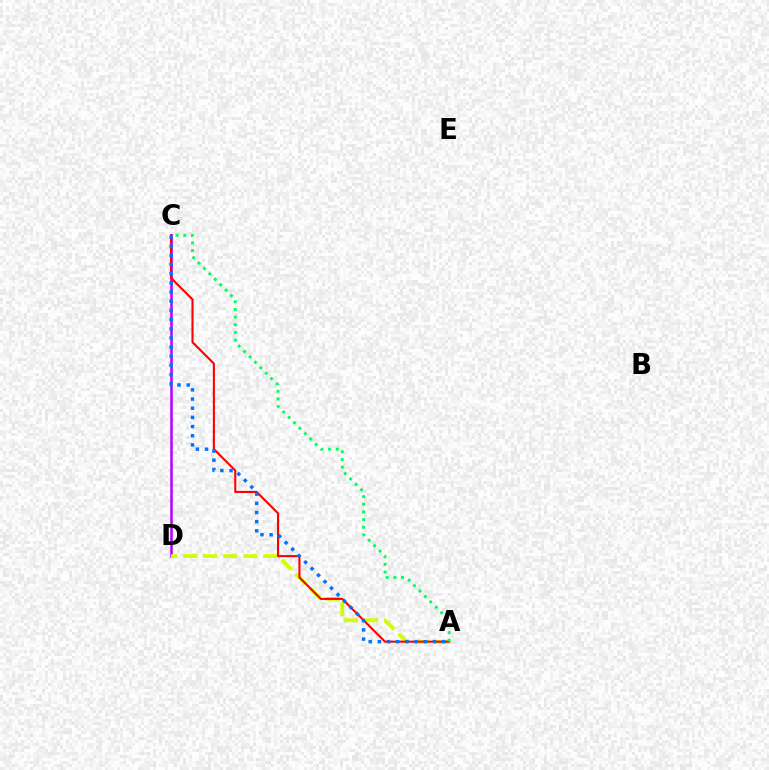{('C', 'D'): [{'color': '#b900ff', 'line_style': 'solid', 'thickness': 1.81}], ('A', 'D'): [{'color': '#d1ff00', 'line_style': 'dashed', 'thickness': 2.72}], ('A', 'C'): [{'color': '#ff0000', 'line_style': 'solid', 'thickness': 1.52}, {'color': '#0074ff', 'line_style': 'dotted', 'thickness': 2.49}, {'color': '#00ff5c', 'line_style': 'dotted', 'thickness': 2.08}]}